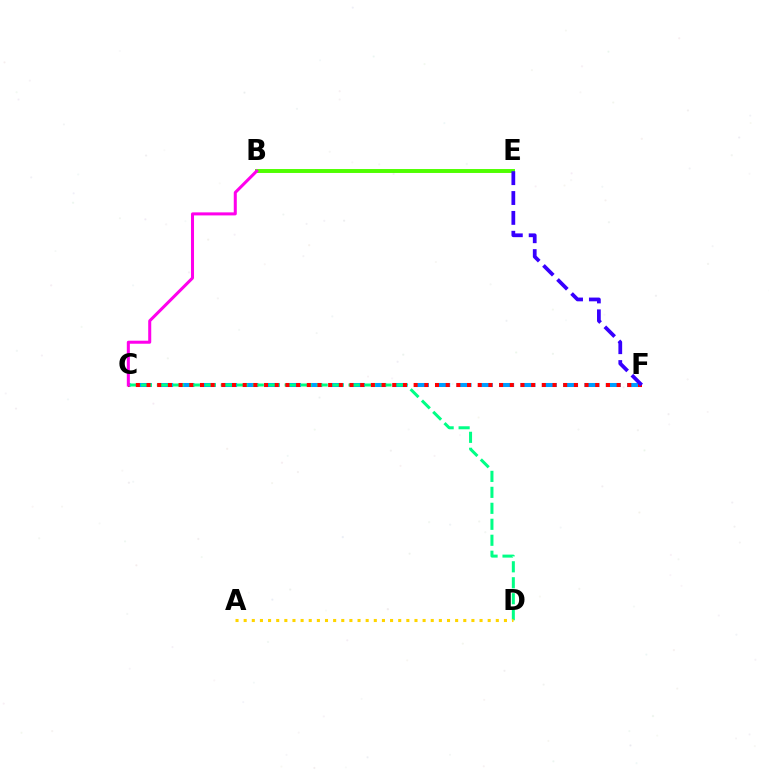{('C', 'F'): [{'color': '#009eff', 'line_style': 'dashed', 'thickness': 2.9}, {'color': '#ff0000', 'line_style': 'dotted', 'thickness': 2.9}], ('C', 'D'): [{'color': '#00ff86', 'line_style': 'dashed', 'thickness': 2.17}], ('B', 'E'): [{'color': '#4fff00', 'line_style': 'solid', 'thickness': 2.83}], ('E', 'F'): [{'color': '#3700ff', 'line_style': 'dashed', 'thickness': 2.7}], ('A', 'D'): [{'color': '#ffd500', 'line_style': 'dotted', 'thickness': 2.21}], ('B', 'C'): [{'color': '#ff00ed', 'line_style': 'solid', 'thickness': 2.18}]}